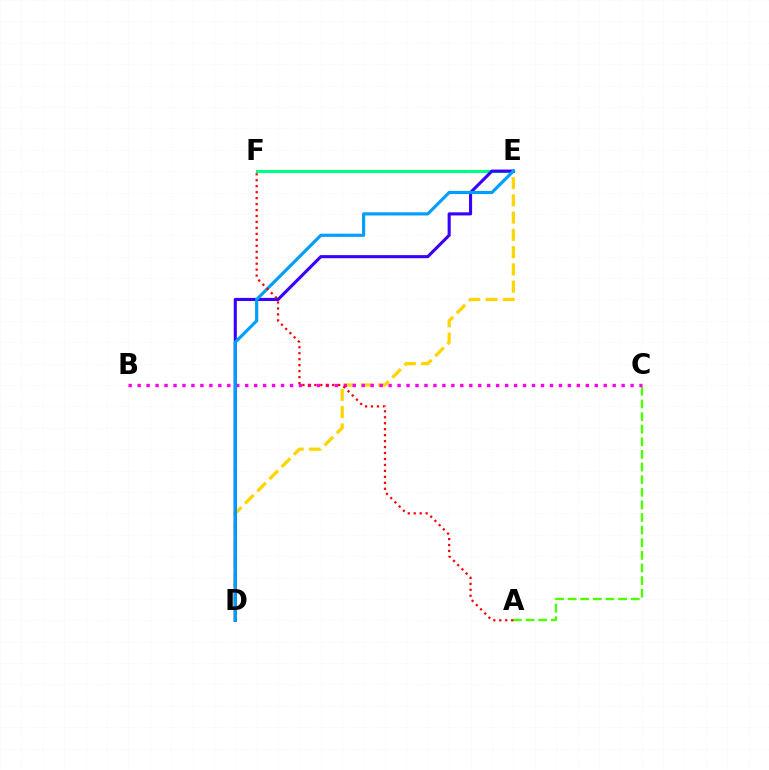{('E', 'F'): [{'color': '#00ff86', 'line_style': 'solid', 'thickness': 2.23}], ('D', 'E'): [{'color': '#ffd500', 'line_style': 'dashed', 'thickness': 2.35}, {'color': '#3700ff', 'line_style': 'solid', 'thickness': 2.23}, {'color': '#009eff', 'line_style': 'solid', 'thickness': 2.28}], ('A', 'C'): [{'color': '#4fff00', 'line_style': 'dashed', 'thickness': 1.71}], ('B', 'C'): [{'color': '#ff00ed', 'line_style': 'dotted', 'thickness': 2.44}], ('A', 'F'): [{'color': '#ff0000', 'line_style': 'dotted', 'thickness': 1.62}]}